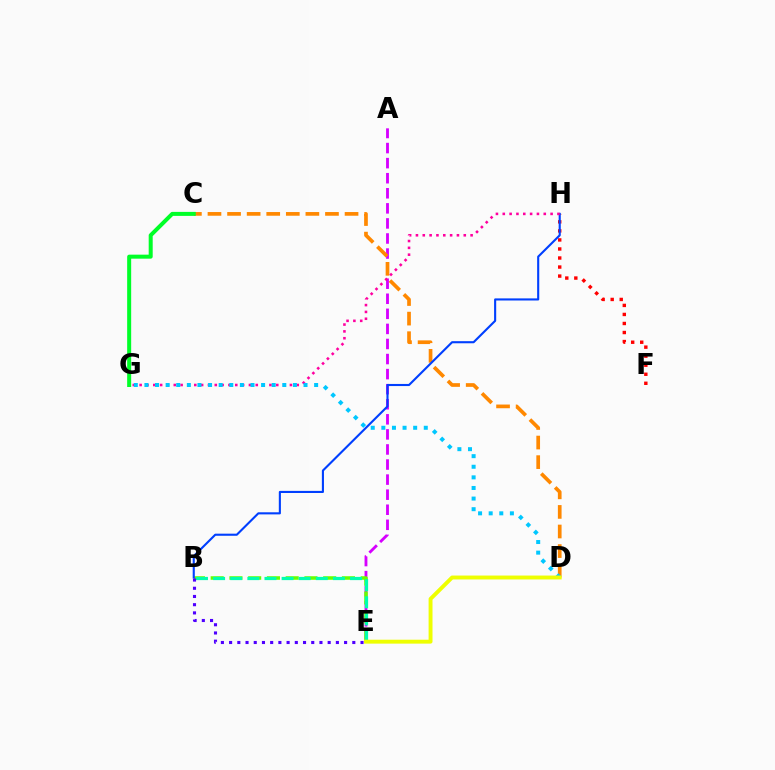{('A', 'E'): [{'color': '#d600ff', 'line_style': 'dashed', 'thickness': 2.05}], ('B', 'E'): [{'color': '#66ff00', 'line_style': 'dashed', 'thickness': 2.55}, {'color': '#00ffaf', 'line_style': 'dashed', 'thickness': 2.33}, {'color': '#4f00ff', 'line_style': 'dotted', 'thickness': 2.23}], ('C', 'D'): [{'color': '#ff8800', 'line_style': 'dashed', 'thickness': 2.66}], ('F', 'H'): [{'color': '#ff0000', 'line_style': 'dotted', 'thickness': 2.46}], ('B', 'H'): [{'color': '#003fff', 'line_style': 'solid', 'thickness': 1.52}], ('G', 'H'): [{'color': '#ff00a0', 'line_style': 'dotted', 'thickness': 1.86}], ('D', 'G'): [{'color': '#00c7ff', 'line_style': 'dotted', 'thickness': 2.88}], ('C', 'G'): [{'color': '#00ff27', 'line_style': 'solid', 'thickness': 2.88}], ('D', 'E'): [{'color': '#eeff00', 'line_style': 'solid', 'thickness': 2.81}]}